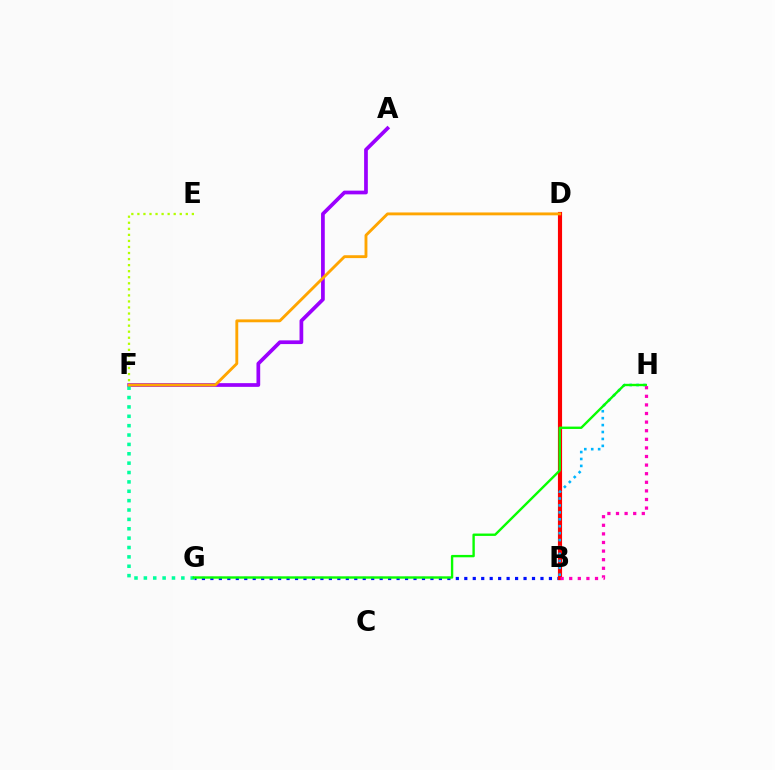{('B', 'G'): [{'color': '#0010ff', 'line_style': 'dotted', 'thickness': 2.3}], ('B', 'D'): [{'color': '#ff0000', 'line_style': 'solid', 'thickness': 2.98}], ('A', 'F'): [{'color': '#9b00ff', 'line_style': 'solid', 'thickness': 2.68}], ('F', 'G'): [{'color': '#00ff9d', 'line_style': 'dotted', 'thickness': 2.55}], ('D', 'F'): [{'color': '#ffa500', 'line_style': 'solid', 'thickness': 2.07}], ('B', 'H'): [{'color': '#00b5ff', 'line_style': 'dotted', 'thickness': 1.88}, {'color': '#ff00bd', 'line_style': 'dotted', 'thickness': 2.34}], ('G', 'H'): [{'color': '#08ff00', 'line_style': 'solid', 'thickness': 1.71}], ('E', 'F'): [{'color': '#b3ff00', 'line_style': 'dotted', 'thickness': 1.64}]}